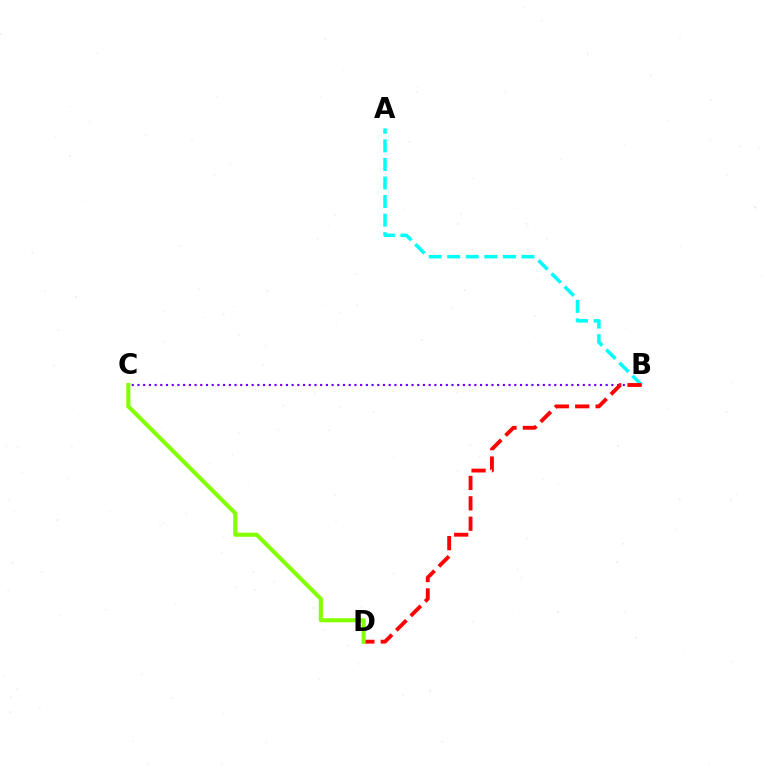{('B', 'C'): [{'color': '#7200ff', 'line_style': 'dotted', 'thickness': 1.55}], ('A', 'B'): [{'color': '#00fff6', 'line_style': 'dashed', 'thickness': 2.52}], ('B', 'D'): [{'color': '#ff0000', 'line_style': 'dashed', 'thickness': 2.77}], ('C', 'D'): [{'color': '#84ff00', 'line_style': 'solid', 'thickness': 2.94}]}